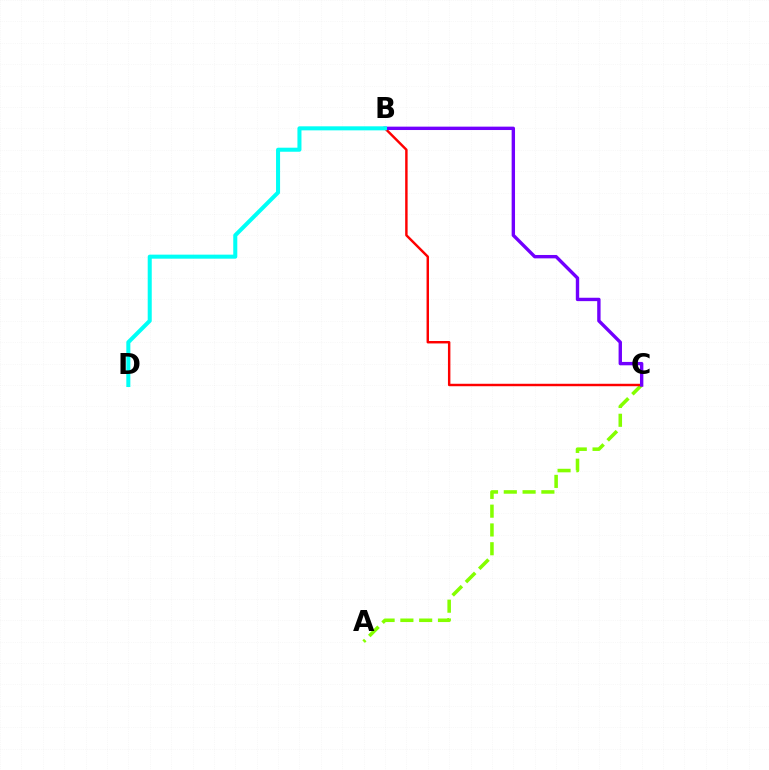{('A', 'C'): [{'color': '#84ff00', 'line_style': 'dashed', 'thickness': 2.55}], ('B', 'C'): [{'color': '#ff0000', 'line_style': 'solid', 'thickness': 1.76}, {'color': '#7200ff', 'line_style': 'solid', 'thickness': 2.43}], ('B', 'D'): [{'color': '#00fff6', 'line_style': 'solid', 'thickness': 2.91}]}